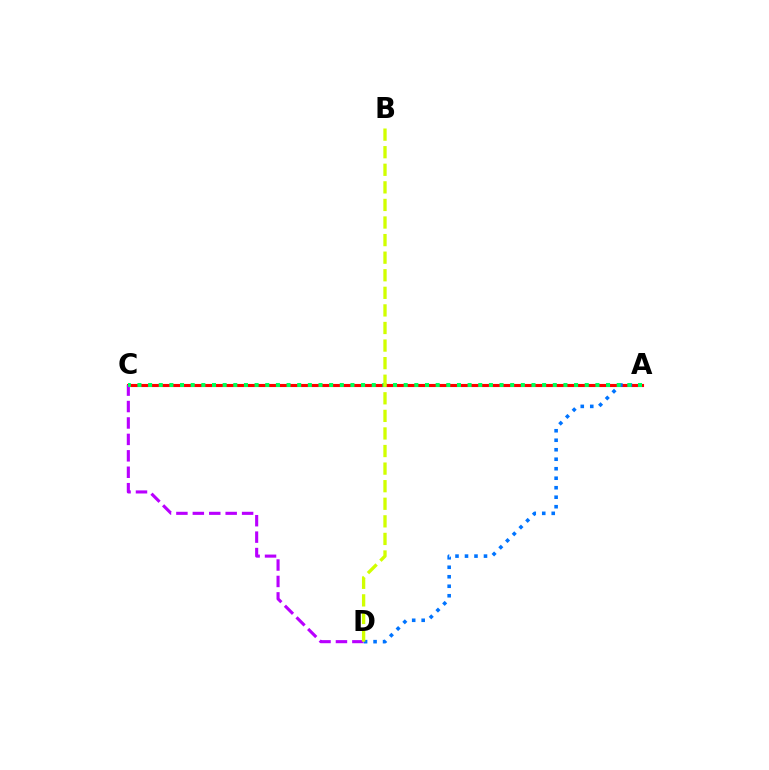{('A', 'C'): [{'color': '#ff0000', 'line_style': 'solid', 'thickness': 2.24}, {'color': '#00ff5c', 'line_style': 'dotted', 'thickness': 2.89}], ('C', 'D'): [{'color': '#b900ff', 'line_style': 'dashed', 'thickness': 2.23}], ('A', 'D'): [{'color': '#0074ff', 'line_style': 'dotted', 'thickness': 2.58}], ('B', 'D'): [{'color': '#d1ff00', 'line_style': 'dashed', 'thickness': 2.39}]}